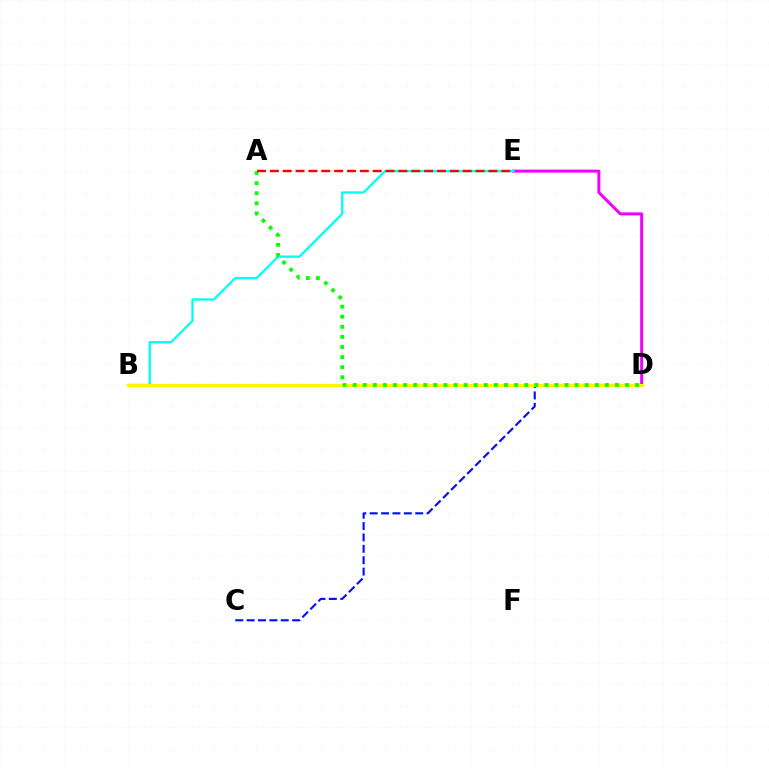{('D', 'E'): [{'color': '#ee00ff', 'line_style': 'solid', 'thickness': 2.15}], ('C', 'D'): [{'color': '#0010ff', 'line_style': 'dashed', 'thickness': 1.55}], ('B', 'E'): [{'color': '#00fff6', 'line_style': 'solid', 'thickness': 1.66}], ('B', 'D'): [{'color': '#fcf500', 'line_style': 'solid', 'thickness': 2.26}], ('A', 'D'): [{'color': '#08ff00', 'line_style': 'dotted', 'thickness': 2.74}], ('A', 'E'): [{'color': '#ff0000', 'line_style': 'dashed', 'thickness': 1.75}]}